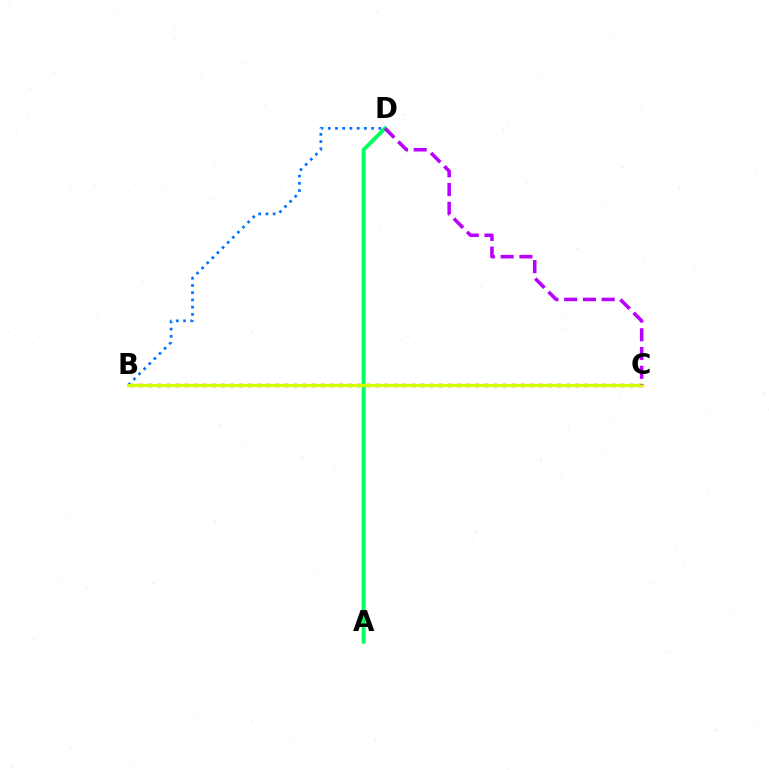{('A', 'D'): [{'color': '#00ff5c', 'line_style': 'solid', 'thickness': 2.78}], ('B', 'D'): [{'color': '#0074ff', 'line_style': 'dotted', 'thickness': 1.96}], ('B', 'C'): [{'color': '#ff0000', 'line_style': 'dotted', 'thickness': 2.47}, {'color': '#d1ff00', 'line_style': 'solid', 'thickness': 2.37}], ('C', 'D'): [{'color': '#b900ff', 'line_style': 'dashed', 'thickness': 2.55}]}